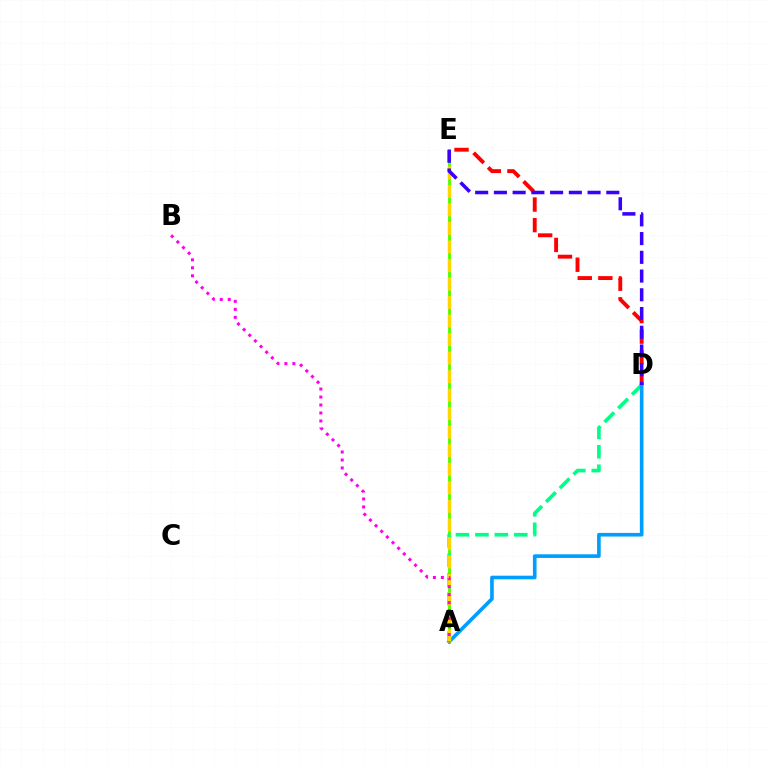{('A', 'E'): [{'color': '#4fff00', 'line_style': 'solid', 'thickness': 2.05}, {'color': '#ffd500', 'line_style': 'dashed', 'thickness': 2.52}], ('A', 'D'): [{'color': '#00ff86', 'line_style': 'dashed', 'thickness': 2.64}, {'color': '#009eff', 'line_style': 'solid', 'thickness': 2.62}], ('D', 'E'): [{'color': '#ff0000', 'line_style': 'dashed', 'thickness': 2.8}, {'color': '#3700ff', 'line_style': 'dashed', 'thickness': 2.55}], ('A', 'B'): [{'color': '#ff00ed', 'line_style': 'dotted', 'thickness': 2.17}]}